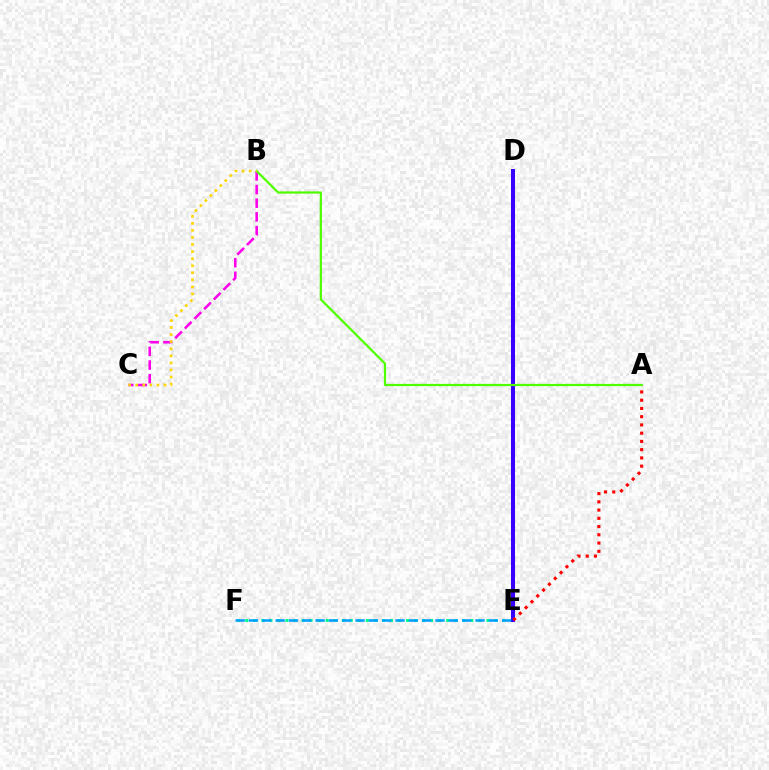{('B', 'C'): [{'color': '#ff00ed', 'line_style': 'dashed', 'thickness': 1.86}, {'color': '#ffd500', 'line_style': 'dotted', 'thickness': 1.92}], ('E', 'F'): [{'color': '#00ff86', 'line_style': 'dotted', 'thickness': 2.18}, {'color': '#009eff', 'line_style': 'dashed', 'thickness': 1.81}], ('D', 'E'): [{'color': '#3700ff', 'line_style': 'solid', 'thickness': 2.9}], ('A', 'E'): [{'color': '#ff0000', 'line_style': 'dotted', 'thickness': 2.24}], ('A', 'B'): [{'color': '#4fff00', 'line_style': 'solid', 'thickness': 1.59}]}